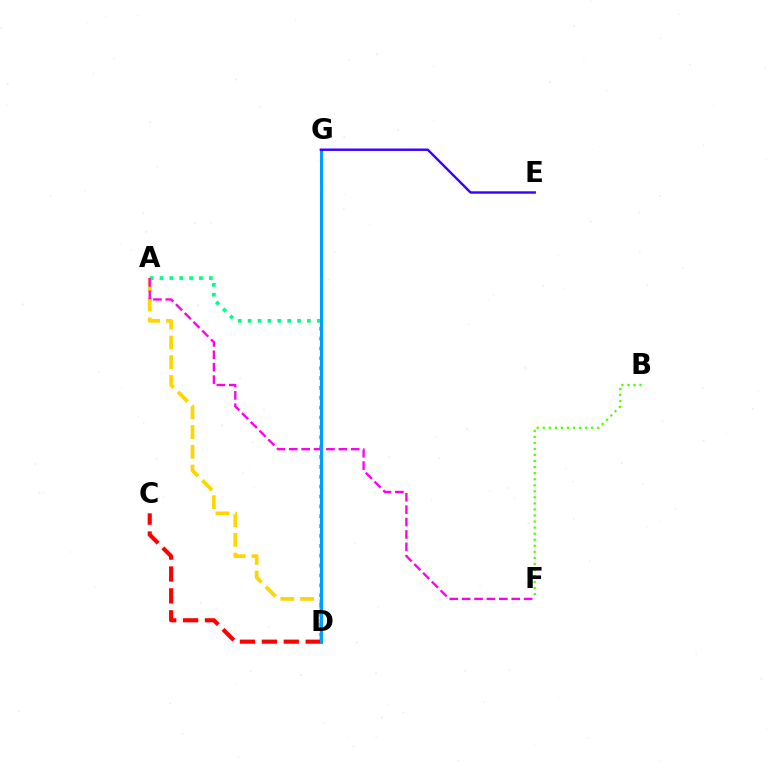{('A', 'D'): [{'color': '#ffd500', 'line_style': 'dashed', 'thickness': 2.68}, {'color': '#00ff86', 'line_style': 'dotted', 'thickness': 2.68}], ('C', 'D'): [{'color': '#ff0000', 'line_style': 'dashed', 'thickness': 2.98}], ('B', 'F'): [{'color': '#4fff00', 'line_style': 'dotted', 'thickness': 1.64}], ('A', 'F'): [{'color': '#ff00ed', 'line_style': 'dashed', 'thickness': 1.68}], ('D', 'G'): [{'color': '#009eff', 'line_style': 'solid', 'thickness': 2.2}], ('E', 'G'): [{'color': '#3700ff', 'line_style': 'solid', 'thickness': 1.74}]}